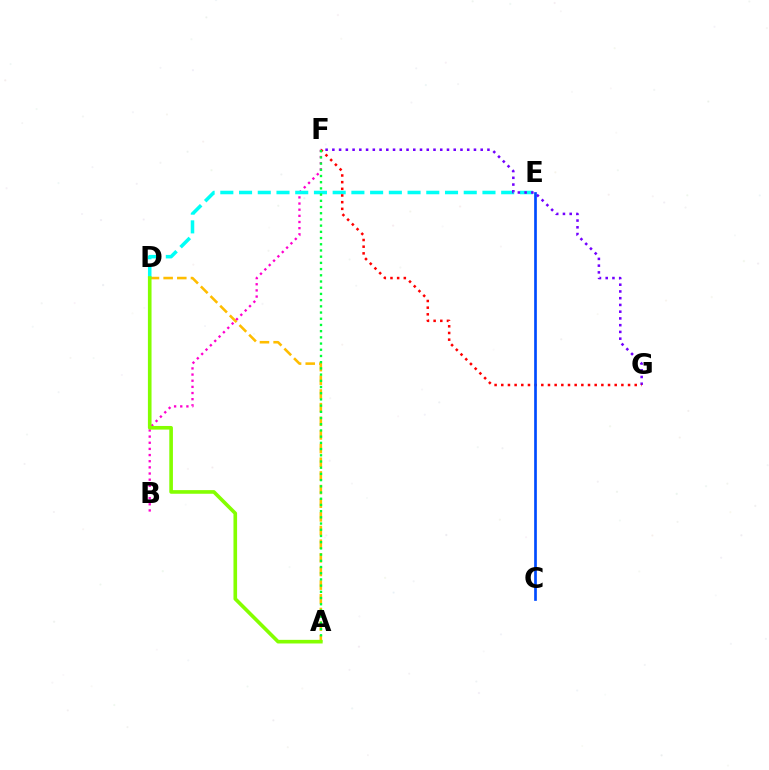{('A', 'D'): [{'color': '#ffbd00', 'line_style': 'dashed', 'thickness': 1.86}, {'color': '#84ff00', 'line_style': 'solid', 'thickness': 2.61}], ('B', 'F'): [{'color': '#ff00cf', 'line_style': 'dotted', 'thickness': 1.67}], ('D', 'E'): [{'color': '#00fff6', 'line_style': 'dashed', 'thickness': 2.54}], ('F', 'G'): [{'color': '#7200ff', 'line_style': 'dotted', 'thickness': 1.83}, {'color': '#ff0000', 'line_style': 'dotted', 'thickness': 1.81}], ('C', 'E'): [{'color': '#004bff', 'line_style': 'solid', 'thickness': 1.94}], ('A', 'F'): [{'color': '#00ff39', 'line_style': 'dotted', 'thickness': 1.69}]}